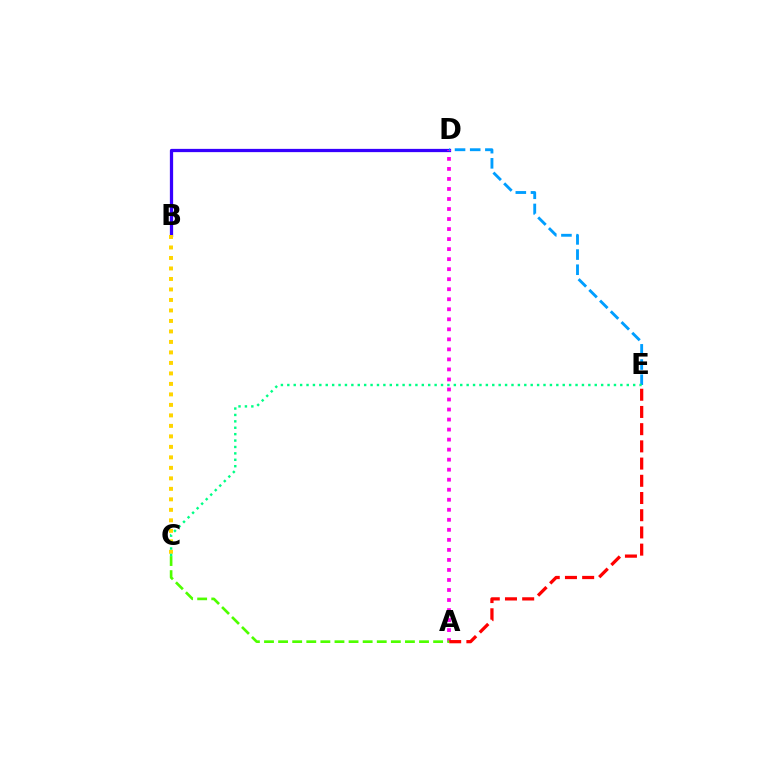{('B', 'D'): [{'color': '#3700ff', 'line_style': 'solid', 'thickness': 2.34}], ('A', 'D'): [{'color': '#ff00ed', 'line_style': 'dotted', 'thickness': 2.72}], ('A', 'E'): [{'color': '#ff0000', 'line_style': 'dashed', 'thickness': 2.34}], ('B', 'C'): [{'color': '#ffd500', 'line_style': 'dotted', 'thickness': 2.85}], ('D', 'E'): [{'color': '#009eff', 'line_style': 'dashed', 'thickness': 2.06}], ('A', 'C'): [{'color': '#4fff00', 'line_style': 'dashed', 'thickness': 1.91}], ('C', 'E'): [{'color': '#00ff86', 'line_style': 'dotted', 'thickness': 1.74}]}